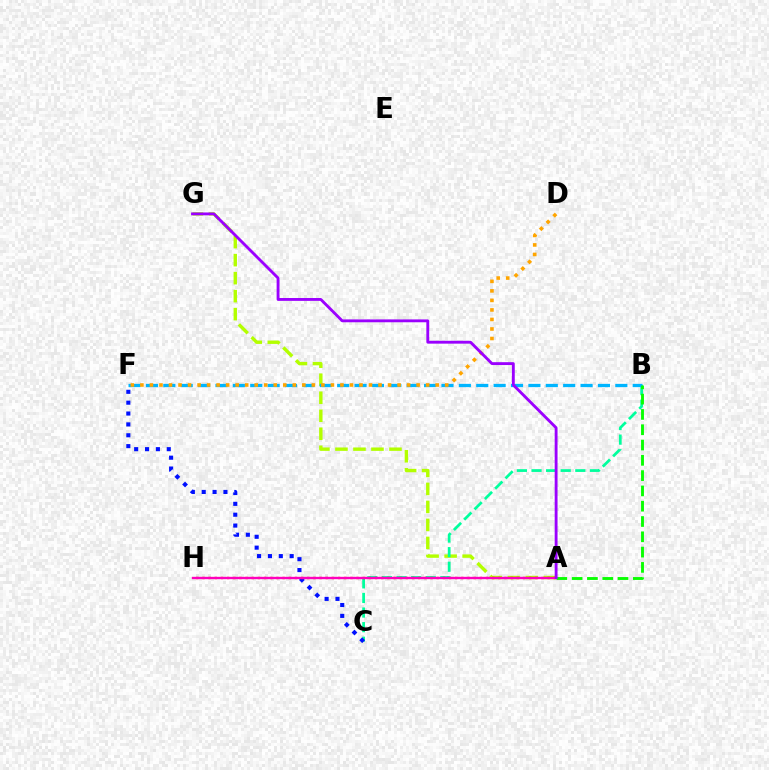{('A', 'G'): [{'color': '#b3ff00', 'line_style': 'dashed', 'thickness': 2.45}, {'color': '#9b00ff', 'line_style': 'solid', 'thickness': 2.06}], ('B', 'C'): [{'color': '#00ff9d', 'line_style': 'dashed', 'thickness': 1.98}], ('B', 'F'): [{'color': '#00b5ff', 'line_style': 'dashed', 'thickness': 2.36}], ('C', 'F'): [{'color': '#0010ff', 'line_style': 'dotted', 'thickness': 2.95}], ('A', 'B'): [{'color': '#08ff00', 'line_style': 'dashed', 'thickness': 2.08}], ('A', 'H'): [{'color': '#ff0000', 'line_style': 'dotted', 'thickness': 1.67}, {'color': '#ff00bd', 'line_style': 'solid', 'thickness': 1.69}], ('D', 'F'): [{'color': '#ffa500', 'line_style': 'dotted', 'thickness': 2.59}]}